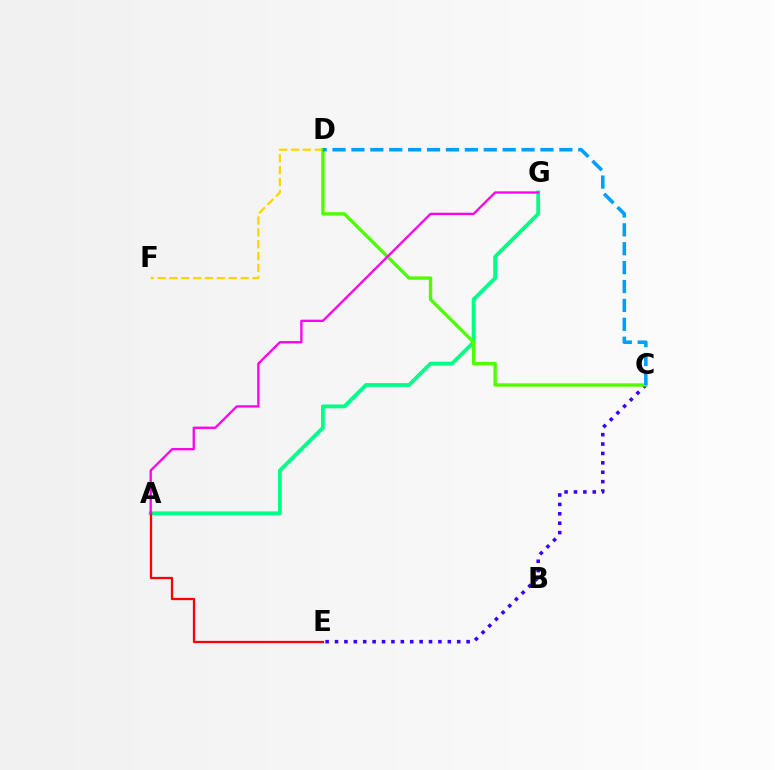{('C', 'E'): [{'color': '#3700ff', 'line_style': 'dotted', 'thickness': 2.55}], ('A', 'G'): [{'color': '#00ff86', 'line_style': 'solid', 'thickness': 2.76}, {'color': '#ff00ed', 'line_style': 'solid', 'thickness': 1.66}], ('A', 'E'): [{'color': '#ff0000', 'line_style': 'solid', 'thickness': 1.64}], ('D', 'F'): [{'color': '#ffd500', 'line_style': 'dashed', 'thickness': 1.61}], ('C', 'D'): [{'color': '#4fff00', 'line_style': 'solid', 'thickness': 2.44}, {'color': '#009eff', 'line_style': 'dashed', 'thickness': 2.57}]}